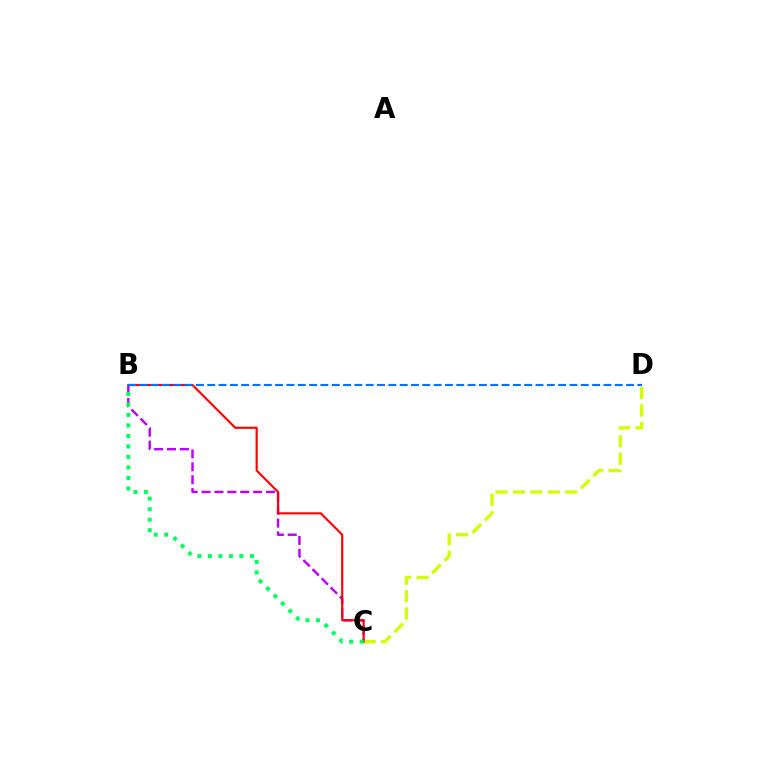{('B', 'C'): [{'color': '#b900ff', 'line_style': 'dashed', 'thickness': 1.75}, {'color': '#ff0000', 'line_style': 'solid', 'thickness': 1.54}, {'color': '#00ff5c', 'line_style': 'dotted', 'thickness': 2.86}], ('C', 'D'): [{'color': '#d1ff00', 'line_style': 'dashed', 'thickness': 2.37}], ('B', 'D'): [{'color': '#0074ff', 'line_style': 'dashed', 'thickness': 1.54}]}